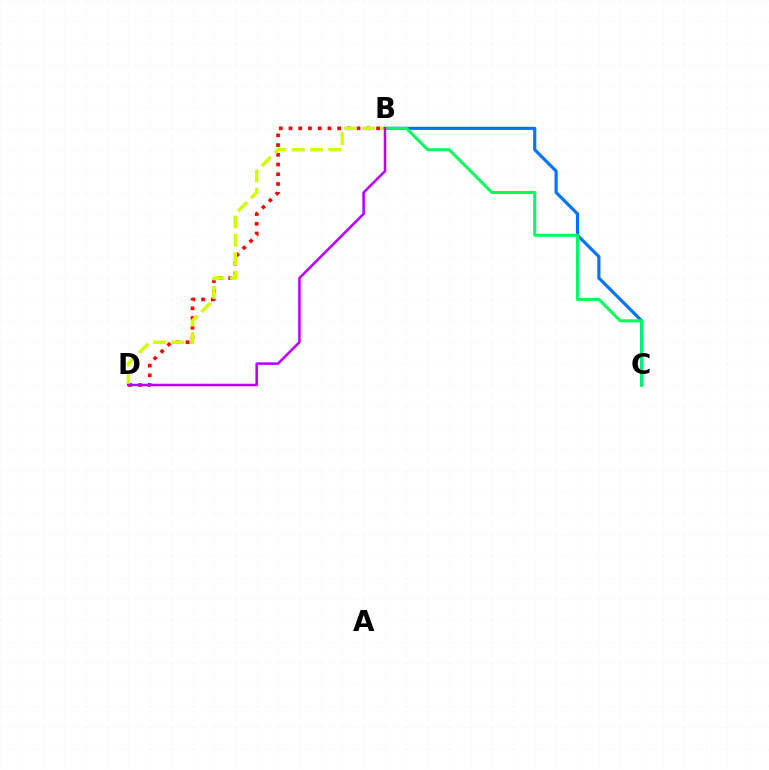{('B', 'C'): [{'color': '#0074ff', 'line_style': 'solid', 'thickness': 2.27}, {'color': '#00ff5c', 'line_style': 'solid', 'thickness': 2.17}], ('B', 'D'): [{'color': '#ff0000', 'line_style': 'dotted', 'thickness': 2.64}, {'color': '#d1ff00', 'line_style': 'dashed', 'thickness': 2.49}, {'color': '#b900ff', 'line_style': 'solid', 'thickness': 1.82}]}